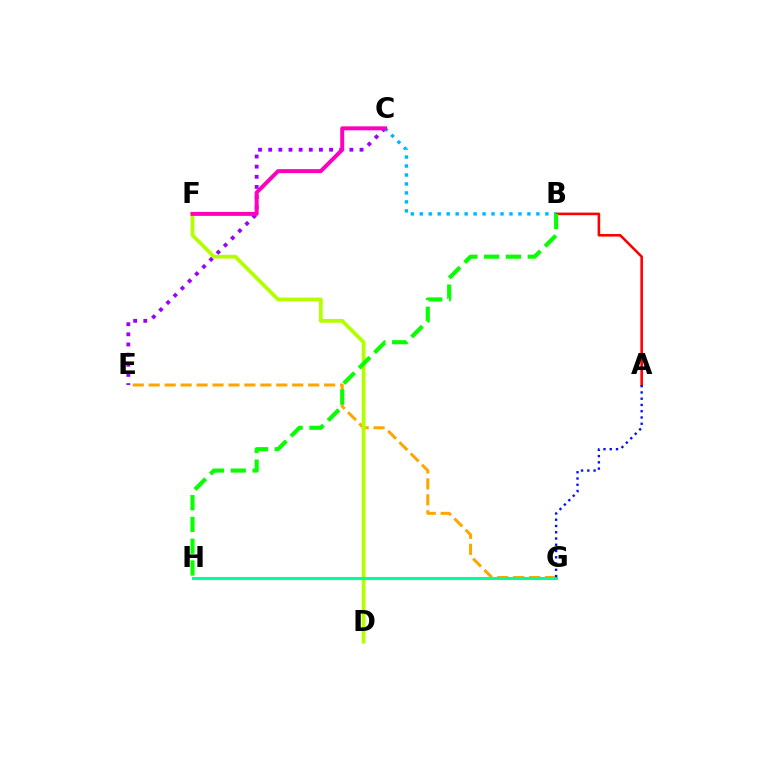{('C', 'E'): [{'color': '#9b00ff', 'line_style': 'dotted', 'thickness': 2.76}], ('E', 'G'): [{'color': '#ffa500', 'line_style': 'dashed', 'thickness': 2.17}], ('D', 'F'): [{'color': '#b3ff00', 'line_style': 'solid', 'thickness': 2.71}], ('G', 'H'): [{'color': '#00ff9d', 'line_style': 'solid', 'thickness': 2.22}], ('A', 'B'): [{'color': '#ff0000', 'line_style': 'solid', 'thickness': 1.86}], ('B', 'C'): [{'color': '#00b5ff', 'line_style': 'dotted', 'thickness': 2.44}], ('C', 'F'): [{'color': '#ff00bd', 'line_style': 'solid', 'thickness': 2.85}], ('A', 'G'): [{'color': '#0010ff', 'line_style': 'dotted', 'thickness': 1.7}], ('B', 'H'): [{'color': '#08ff00', 'line_style': 'dashed', 'thickness': 2.96}]}